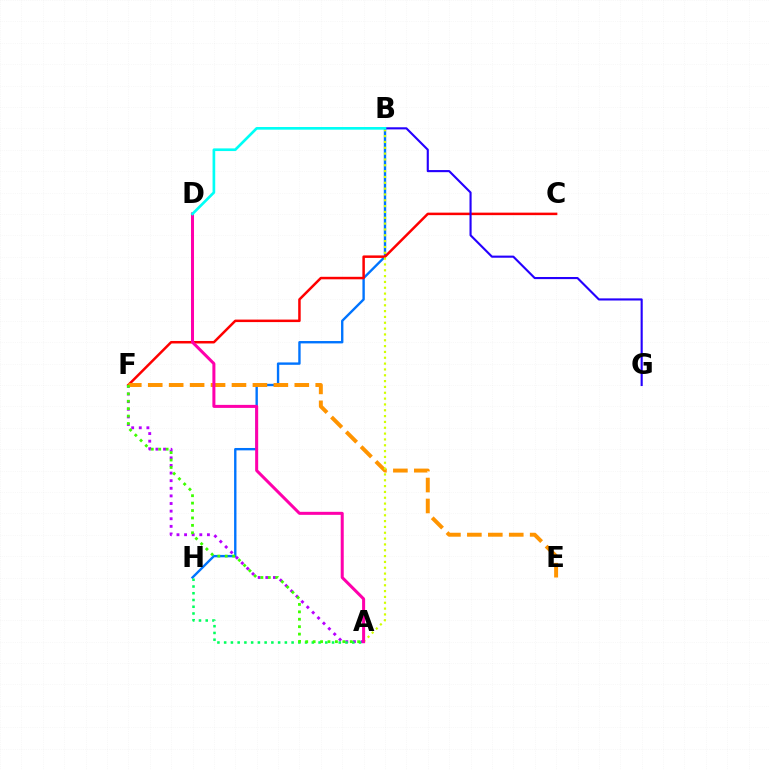{('B', 'H'): [{'color': '#0074ff', 'line_style': 'solid', 'thickness': 1.71}], ('A', 'F'): [{'color': '#b900ff', 'line_style': 'dotted', 'thickness': 2.07}, {'color': '#3dff00', 'line_style': 'dotted', 'thickness': 2.02}], ('C', 'F'): [{'color': '#ff0000', 'line_style': 'solid', 'thickness': 1.8}], ('E', 'F'): [{'color': '#ff9400', 'line_style': 'dashed', 'thickness': 2.84}], ('A', 'B'): [{'color': '#d1ff00', 'line_style': 'dotted', 'thickness': 1.58}], ('B', 'G'): [{'color': '#2500ff', 'line_style': 'solid', 'thickness': 1.53}], ('A', 'D'): [{'color': '#ff00ac', 'line_style': 'solid', 'thickness': 2.18}], ('A', 'H'): [{'color': '#00ff5c', 'line_style': 'dotted', 'thickness': 1.83}], ('B', 'D'): [{'color': '#00fff6', 'line_style': 'solid', 'thickness': 1.92}]}